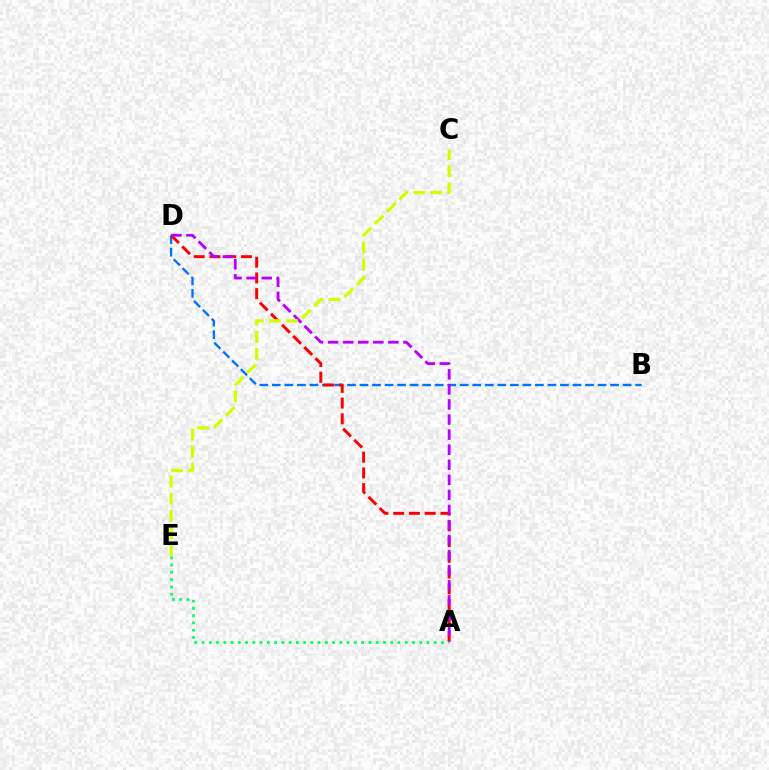{('B', 'D'): [{'color': '#0074ff', 'line_style': 'dashed', 'thickness': 1.7}], ('A', 'D'): [{'color': '#ff0000', 'line_style': 'dashed', 'thickness': 2.14}, {'color': '#b900ff', 'line_style': 'dashed', 'thickness': 2.05}], ('A', 'E'): [{'color': '#00ff5c', 'line_style': 'dotted', 'thickness': 1.97}], ('C', 'E'): [{'color': '#d1ff00', 'line_style': 'dashed', 'thickness': 2.32}]}